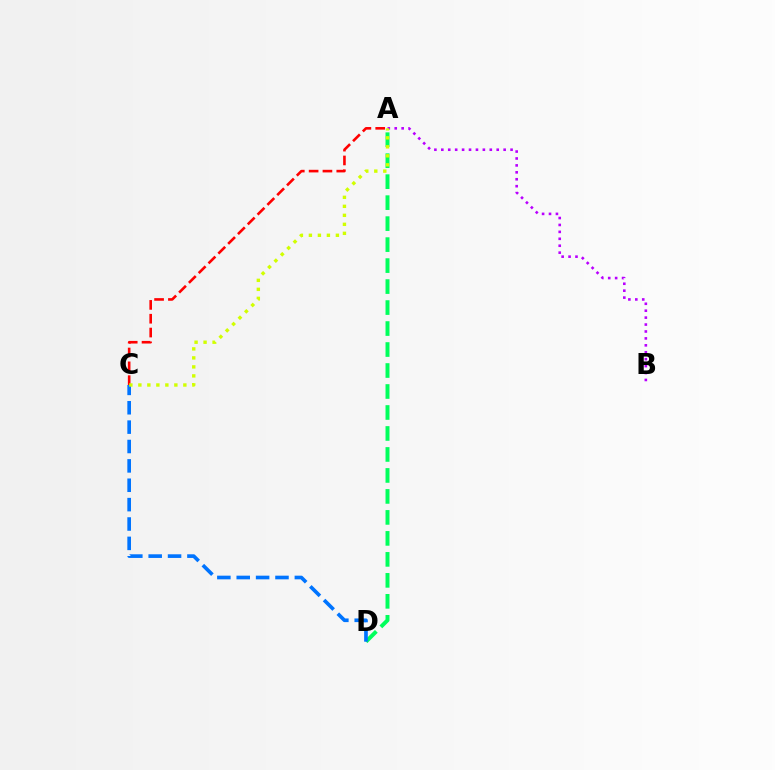{('A', 'D'): [{'color': '#00ff5c', 'line_style': 'dashed', 'thickness': 2.85}], ('A', 'C'): [{'color': '#ff0000', 'line_style': 'dashed', 'thickness': 1.88}, {'color': '#d1ff00', 'line_style': 'dotted', 'thickness': 2.45}], ('C', 'D'): [{'color': '#0074ff', 'line_style': 'dashed', 'thickness': 2.63}], ('A', 'B'): [{'color': '#b900ff', 'line_style': 'dotted', 'thickness': 1.88}]}